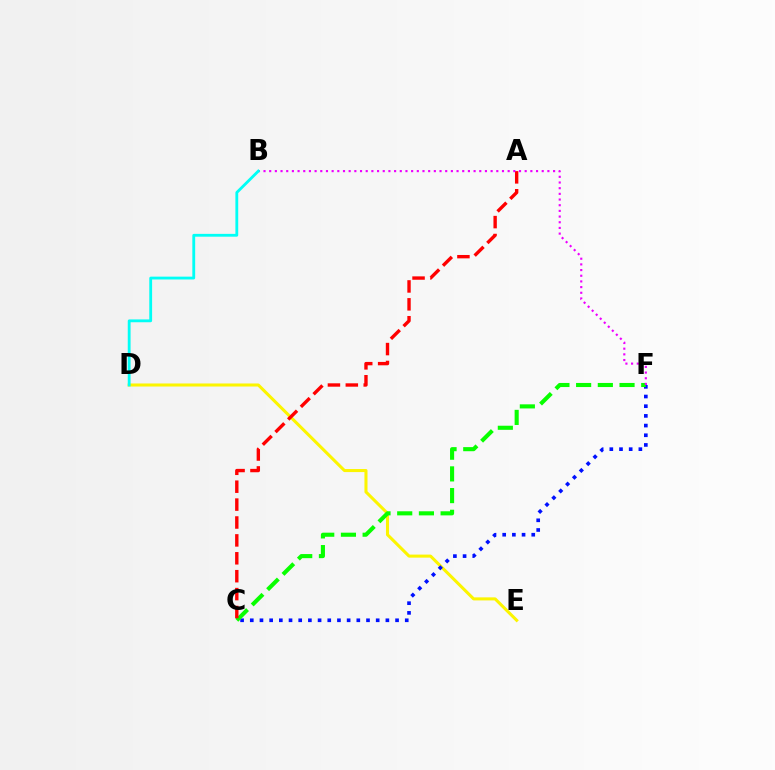{('D', 'E'): [{'color': '#fcf500', 'line_style': 'solid', 'thickness': 2.2}], ('C', 'F'): [{'color': '#0010ff', 'line_style': 'dotted', 'thickness': 2.63}, {'color': '#08ff00', 'line_style': 'dashed', 'thickness': 2.95}], ('A', 'C'): [{'color': '#ff0000', 'line_style': 'dashed', 'thickness': 2.43}], ('B', 'F'): [{'color': '#ee00ff', 'line_style': 'dotted', 'thickness': 1.54}], ('B', 'D'): [{'color': '#00fff6', 'line_style': 'solid', 'thickness': 2.03}]}